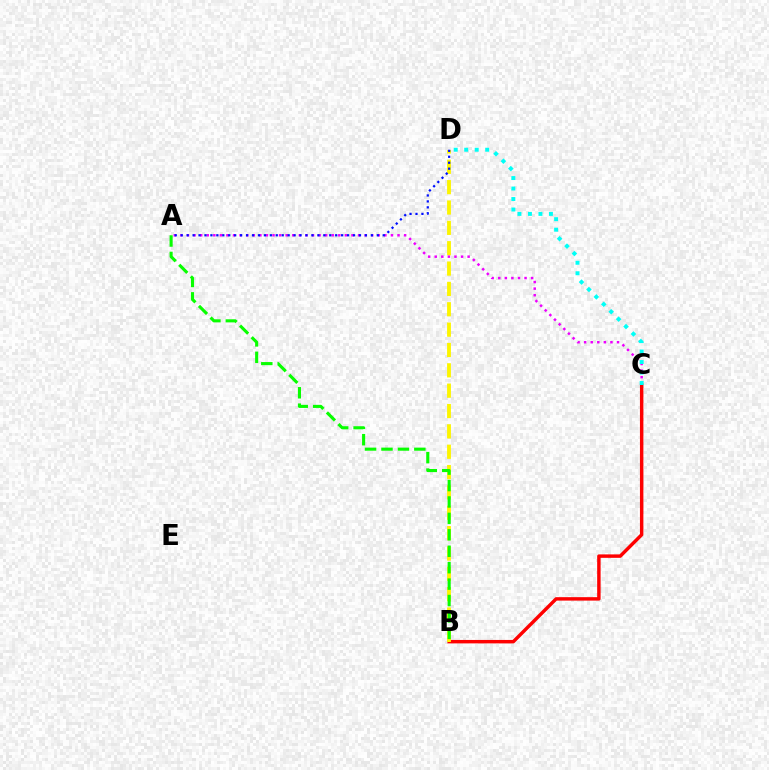{('B', 'C'): [{'color': '#ff0000', 'line_style': 'solid', 'thickness': 2.48}], ('B', 'D'): [{'color': '#fcf500', 'line_style': 'dashed', 'thickness': 2.76}], ('A', 'C'): [{'color': '#ee00ff', 'line_style': 'dotted', 'thickness': 1.79}], ('A', 'B'): [{'color': '#08ff00', 'line_style': 'dashed', 'thickness': 2.23}], ('C', 'D'): [{'color': '#00fff6', 'line_style': 'dotted', 'thickness': 2.85}], ('A', 'D'): [{'color': '#0010ff', 'line_style': 'dotted', 'thickness': 1.61}]}